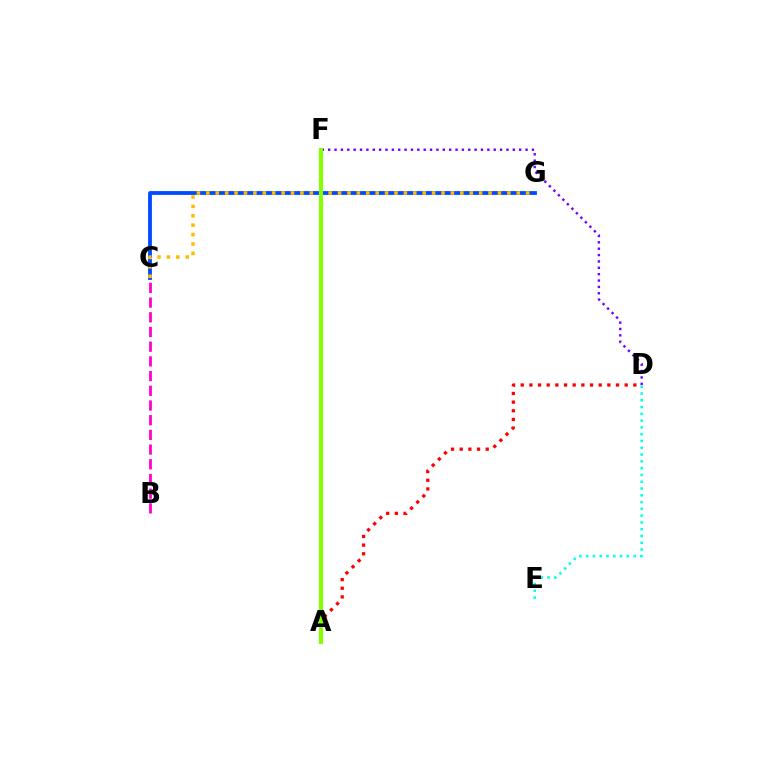{('A', 'F'): [{'color': '#00ff39', 'line_style': 'dashed', 'thickness': 2.53}, {'color': '#84ff00', 'line_style': 'solid', 'thickness': 2.98}], ('B', 'C'): [{'color': '#ff00cf', 'line_style': 'dashed', 'thickness': 2.0}], ('C', 'G'): [{'color': '#004bff', 'line_style': 'solid', 'thickness': 2.74}, {'color': '#ffbd00', 'line_style': 'dotted', 'thickness': 2.56}], ('D', 'F'): [{'color': '#7200ff', 'line_style': 'dotted', 'thickness': 1.73}], ('A', 'D'): [{'color': '#ff0000', 'line_style': 'dotted', 'thickness': 2.35}], ('D', 'E'): [{'color': '#00fff6', 'line_style': 'dotted', 'thickness': 1.84}]}